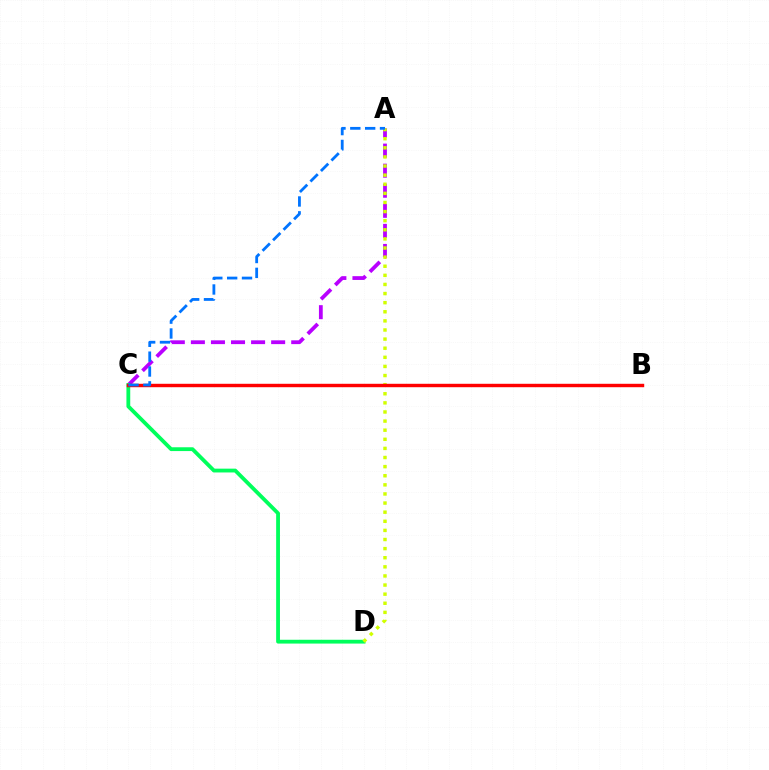{('A', 'C'): [{'color': '#b900ff', 'line_style': 'dashed', 'thickness': 2.73}, {'color': '#0074ff', 'line_style': 'dashed', 'thickness': 2.02}], ('C', 'D'): [{'color': '#00ff5c', 'line_style': 'solid', 'thickness': 2.74}], ('A', 'D'): [{'color': '#d1ff00', 'line_style': 'dotted', 'thickness': 2.47}], ('B', 'C'): [{'color': '#ff0000', 'line_style': 'solid', 'thickness': 2.46}]}